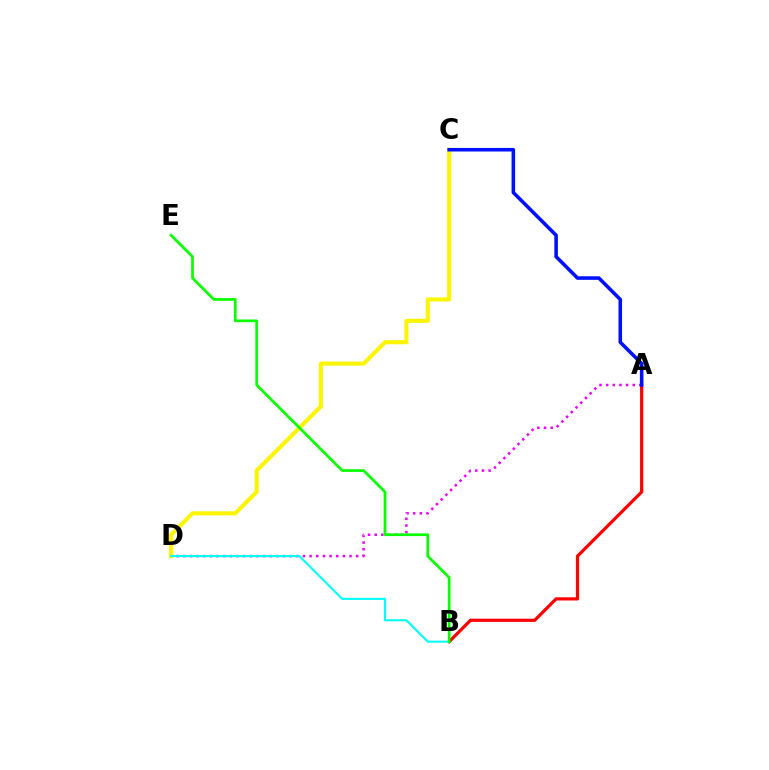{('A', 'D'): [{'color': '#ee00ff', 'line_style': 'dotted', 'thickness': 1.81}], ('C', 'D'): [{'color': '#fcf500', 'line_style': 'solid', 'thickness': 2.93}], ('A', 'B'): [{'color': '#ff0000', 'line_style': 'solid', 'thickness': 2.31}], ('A', 'C'): [{'color': '#0010ff', 'line_style': 'solid', 'thickness': 2.56}], ('B', 'D'): [{'color': '#00fff6', 'line_style': 'solid', 'thickness': 1.51}], ('B', 'E'): [{'color': '#08ff00', 'line_style': 'solid', 'thickness': 1.96}]}